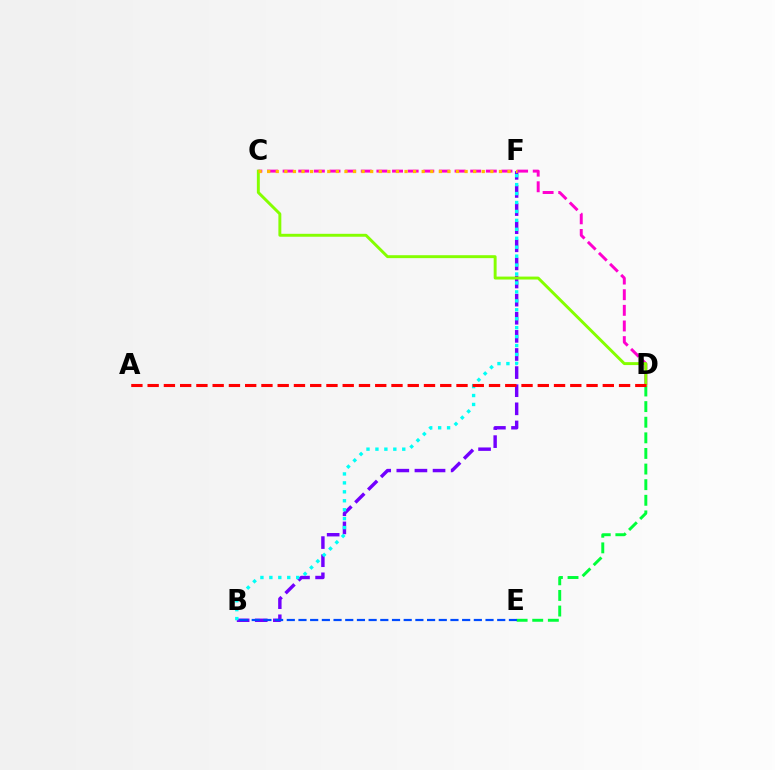{('B', 'F'): [{'color': '#7200ff', 'line_style': 'dashed', 'thickness': 2.46}, {'color': '#00fff6', 'line_style': 'dotted', 'thickness': 2.43}], ('C', 'D'): [{'color': '#ff00cf', 'line_style': 'dashed', 'thickness': 2.12}, {'color': '#84ff00', 'line_style': 'solid', 'thickness': 2.11}], ('D', 'E'): [{'color': '#00ff39', 'line_style': 'dashed', 'thickness': 2.12}], ('B', 'E'): [{'color': '#004bff', 'line_style': 'dashed', 'thickness': 1.59}], ('A', 'D'): [{'color': '#ff0000', 'line_style': 'dashed', 'thickness': 2.21}], ('C', 'F'): [{'color': '#ffbd00', 'line_style': 'dotted', 'thickness': 2.33}]}